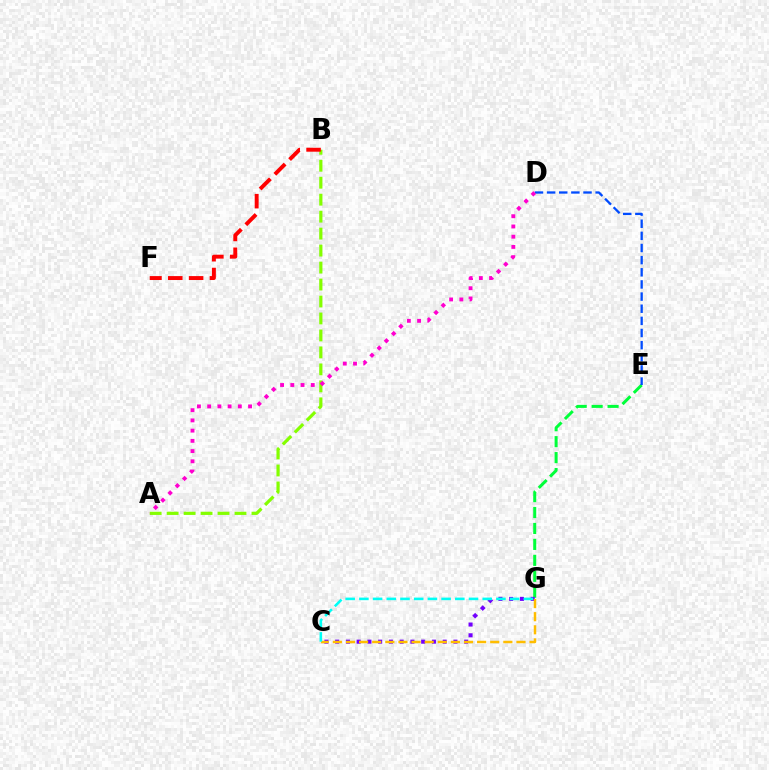{('A', 'B'): [{'color': '#84ff00', 'line_style': 'dashed', 'thickness': 2.31}], ('E', 'G'): [{'color': '#00ff39', 'line_style': 'dashed', 'thickness': 2.17}], ('D', 'E'): [{'color': '#004bff', 'line_style': 'dashed', 'thickness': 1.65}], ('C', 'G'): [{'color': '#7200ff', 'line_style': 'dotted', 'thickness': 2.92}, {'color': '#ffbd00', 'line_style': 'dashed', 'thickness': 1.78}, {'color': '#00fff6', 'line_style': 'dashed', 'thickness': 1.86}], ('B', 'F'): [{'color': '#ff0000', 'line_style': 'dashed', 'thickness': 2.83}], ('A', 'D'): [{'color': '#ff00cf', 'line_style': 'dotted', 'thickness': 2.78}]}